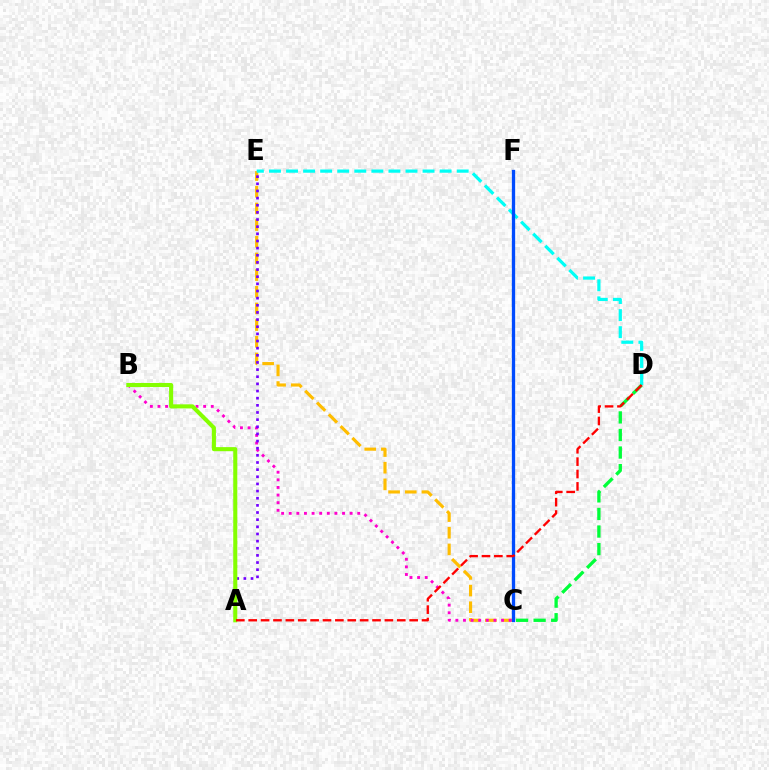{('C', 'E'): [{'color': '#ffbd00', 'line_style': 'dashed', 'thickness': 2.26}], ('D', 'E'): [{'color': '#00fff6', 'line_style': 'dashed', 'thickness': 2.32}], ('B', 'C'): [{'color': '#ff00cf', 'line_style': 'dotted', 'thickness': 2.07}], ('A', 'E'): [{'color': '#7200ff', 'line_style': 'dotted', 'thickness': 1.94}], ('C', 'F'): [{'color': '#004bff', 'line_style': 'solid', 'thickness': 2.38}], ('A', 'B'): [{'color': '#84ff00', 'line_style': 'solid', 'thickness': 2.94}], ('C', 'D'): [{'color': '#00ff39', 'line_style': 'dashed', 'thickness': 2.39}], ('A', 'D'): [{'color': '#ff0000', 'line_style': 'dashed', 'thickness': 1.68}]}